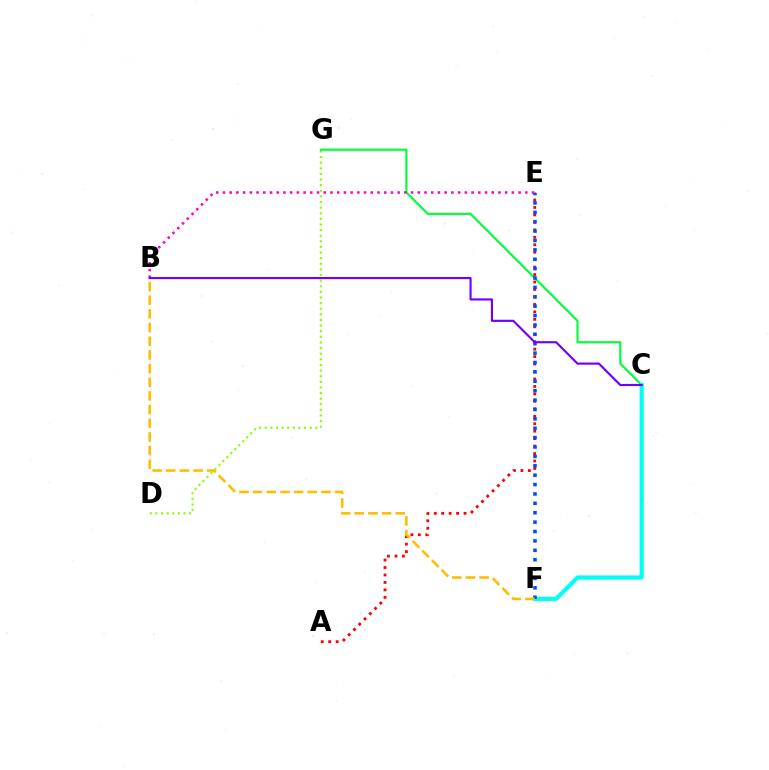{('D', 'G'): [{'color': '#84ff00', 'line_style': 'dotted', 'thickness': 1.53}], ('A', 'E'): [{'color': '#ff0000', 'line_style': 'dotted', 'thickness': 2.03}], ('C', 'G'): [{'color': '#00ff39', 'line_style': 'solid', 'thickness': 1.54}], ('C', 'F'): [{'color': '#00fff6', 'line_style': 'solid', 'thickness': 3.0}], ('B', 'E'): [{'color': '#ff00cf', 'line_style': 'dotted', 'thickness': 1.83}], ('E', 'F'): [{'color': '#004bff', 'line_style': 'dotted', 'thickness': 2.55}], ('B', 'F'): [{'color': '#ffbd00', 'line_style': 'dashed', 'thickness': 1.86}], ('B', 'C'): [{'color': '#7200ff', 'line_style': 'solid', 'thickness': 1.55}]}